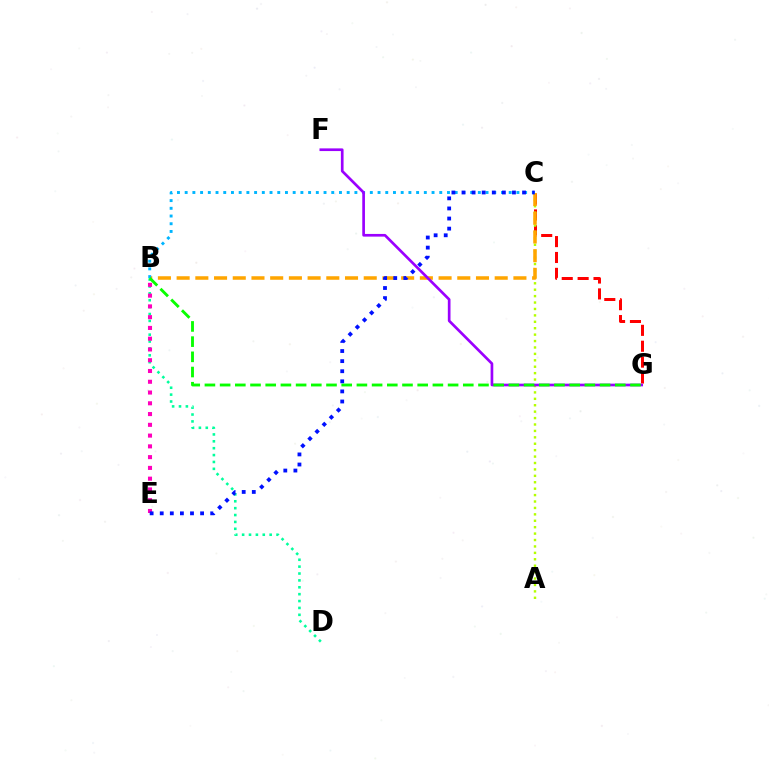{('B', 'D'): [{'color': '#00ff9d', 'line_style': 'dotted', 'thickness': 1.87}], ('C', 'G'): [{'color': '#ff0000', 'line_style': 'dashed', 'thickness': 2.16}], ('A', 'C'): [{'color': '#b3ff00', 'line_style': 'dotted', 'thickness': 1.74}], ('B', 'C'): [{'color': '#ffa500', 'line_style': 'dashed', 'thickness': 2.54}, {'color': '#00b5ff', 'line_style': 'dotted', 'thickness': 2.1}], ('F', 'G'): [{'color': '#9b00ff', 'line_style': 'solid', 'thickness': 1.93}], ('B', 'G'): [{'color': '#08ff00', 'line_style': 'dashed', 'thickness': 2.06}], ('B', 'E'): [{'color': '#ff00bd', 'line_style': 'dotted', 'thickness': 2.93}], ('C', 'E'): [{'color': '#0010ff', 'line_style': 'dotted', 'thickness': 2.74}]}